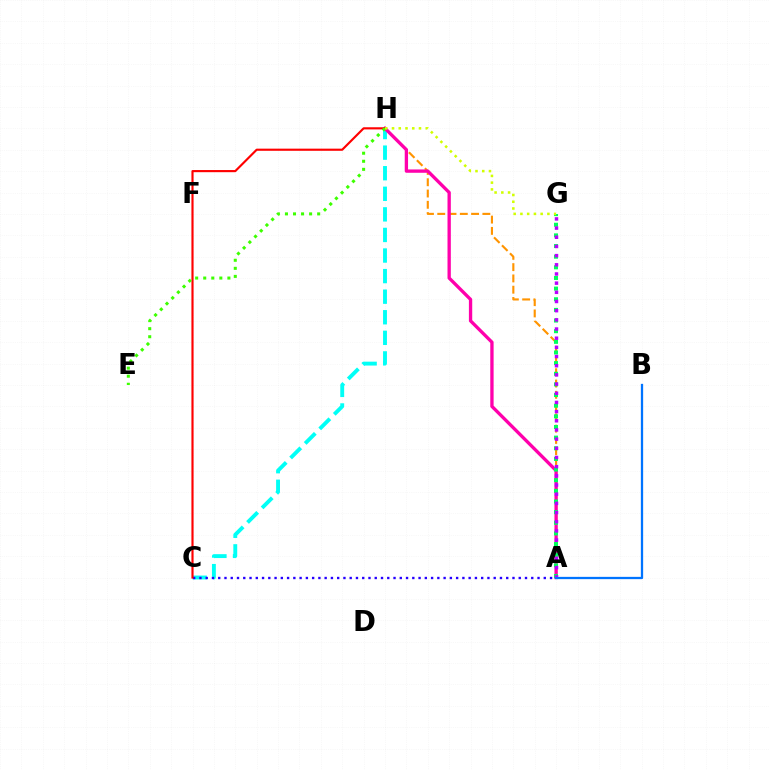{('C', 'H'): [{'color': '#00fff6', 'line_style': 'dashed', 'thickness': 2.8}, {'color': '#ff0000', 'line_style': 'solid', 'thickness': 1.55}], ('A', 'C'): [{'color': '#2500ff', 'line_style': 'dotted', 'thickness': 1.7}], ('A', 'H'): [{'color': '#ff9400', 'line_style': 'dashed', 'thickness': 1.53}, {'color': '#ff00ac', 'line_style': 'solid', 'thickness': 2.39}], ('A', 'G'): [{'color': '#00ff5c', 'line_style': 'dotted', 'thickness': 2.89}, {'color': '#b900ff', 'line_style': 'dotted', 'thickness': 2.49}], ('E', 'H'): [{'color': '#3dff00', 'line_style': 'dotted', 'thickness': 2.19}], ('G', 'H'): [{'color': '#d1ff00', 'line_style': 'dotted', 'thickness': 1.83}], ('A', 'B'): [{'color': '#0074ff', 'line_style': 'solid', 'thickness': 1.64}]}